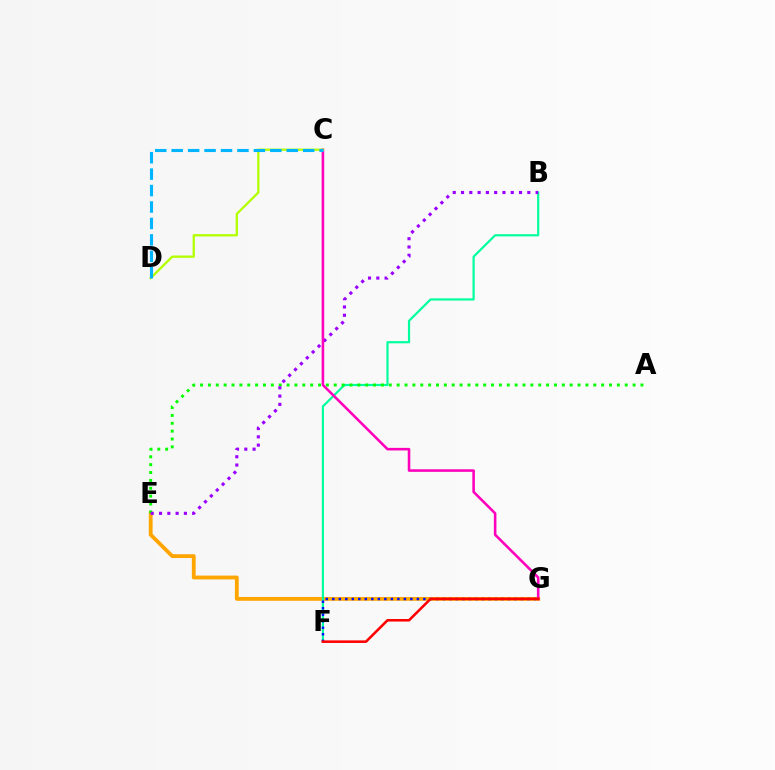{('E', 'G'): [{'color': '#ffa500', 'line_style': 'solid', 'thickness': 2.75}], ('B', 'F'): [{'color': '#00ff9d', 'line_style': 'solid', 'thickness': 1.58}], ('A', 'E'): [{'color': '#08ff00', 'line_style': 'dotted', 'thickness': 2.14}], ('B', 'E'): [{'color': '#9b00ff', 'line_style': 'dotted', 'thickness': 2.25}], ('C', 'G'): [{'color': '#ff00bd', 'line_style': 'solid', 'thickness': 1.85}], ('F', 'G'): [{'color': '#0010ff', 'line_style': 'dotted', 'thickness': 1.77}, {'color': '#ff0000', 'line_style': 'solid', 'thickness': 1.84}], ('C', 'D'): [{'color': '#b3ff00', 'line_style': 'solid', 'thickness': 1.66}, {'color': '#00b5ff', 'line_style': 'dashed', 'thickness': 2.23}]}